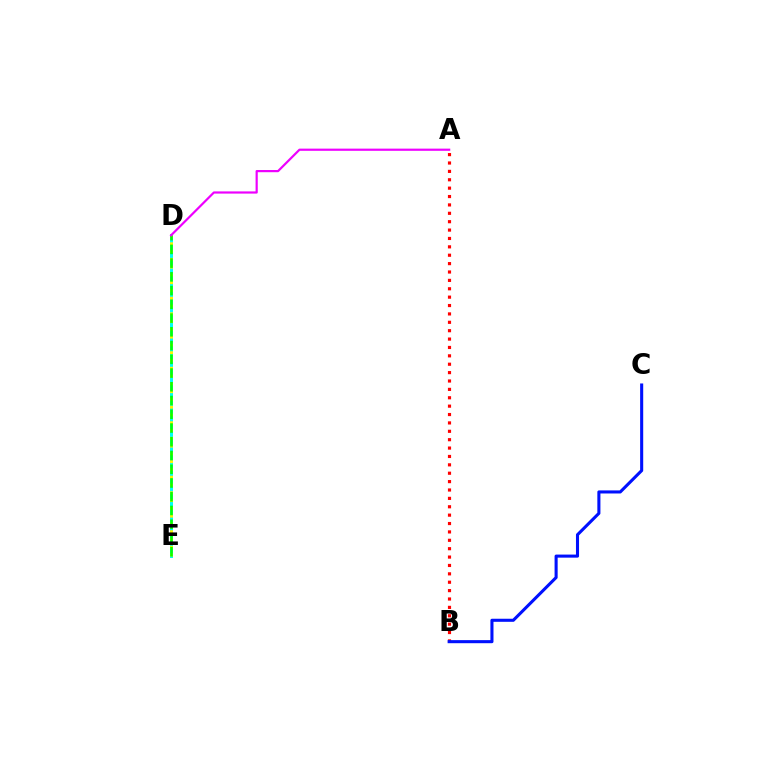{('A', 'B'): [{'color': '#ff0000', 'line_style': 'dotted', 'thickness': 2.28}], ('D', 'E'): [{'color': '#00fff6', 'line_style': 'solid', 'thickness': 2.15}, {'color': '#fcf500', 'line_style': 'dotted', 'thickness': 2.11}, {'color': '#08ff00', 'line_style': 'dashed', 'thickness': 1.87}], ('B', 'C'): [{'color': '#0010ff', 'line_style': 'solid', 'thickness': 2.21}], ('A', 'D'): [{'color': '#ee00ff', 'line_style': 'solid', 'thickness': 1.58}]}